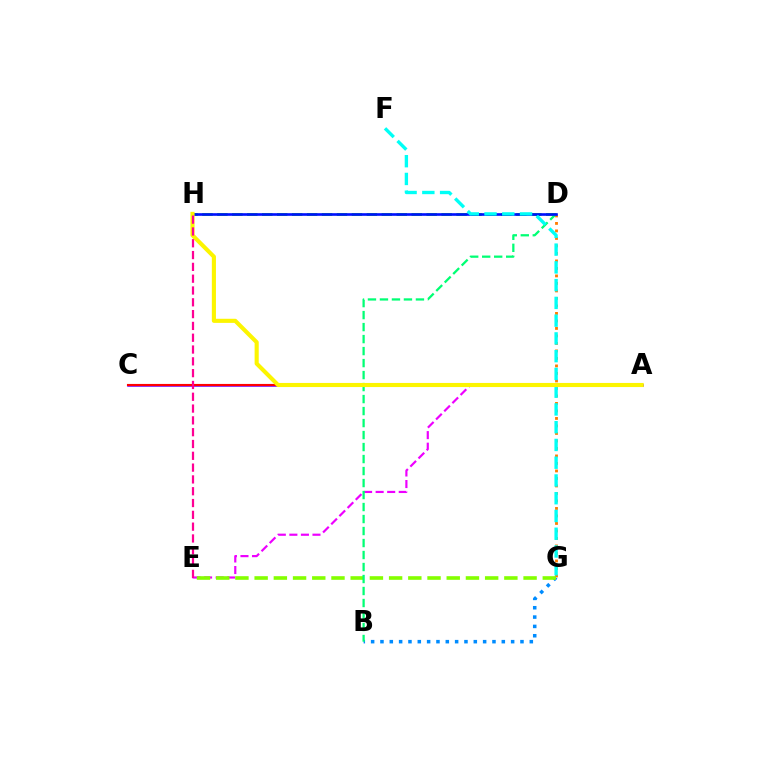{('D', 'G'): [{'color': '#ff7c00', 'line_style': 'dotted', 'thickness': 2.04}], ('A', 'E'): [{'color': '#ee00ff', 'line_style': 'dashed', 'thickness': 1.57}], ('B', 'G'): [{'color': '#008cff', 'line_style': 'dotted', 'thickness': 2.54}], ('E', 'G'): [{'color': '#84ff00', 'line_style': 'dashed', 'thickness': 2.61}], ('A', 'C'): [{'color': '#7200ff', 'line_style': 'solid', 'thickness': 1.82}, {'color': '#ff0000', 'line_style': 'solid', 'thickness': 1.53}], ('D', 'H'): [{'color': '#08ff00', 'line_style': 'dashed', 'thickness': 2.03}, {'color': '#0010ff', 'line_style': 'solid', 'thickness': 1.9}], ('B', 'D'): [{'color': '#00ff74', 'line_style': 'dashed', 'thickness': 1.63}], ('F', 'G'): [{'color': '#00fff6', 'line_style': 'dashed', 'thickness': 2.41}], ('A', 'H'): [{'color': '#fcf500', 'line_style': 'solid', 'thickness': 2.96}], ('E', 'H'): [{'color': '#ff0094', 'line_style': 'dashed', 'thickness': 1.6}]}